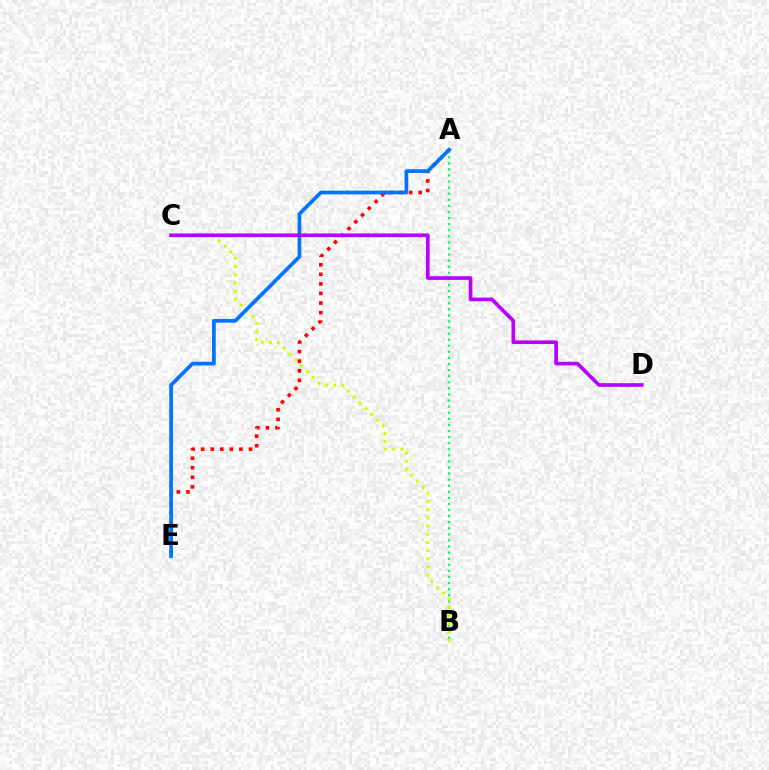{('A', 'B'): [{'color': '#00ff5c', 'line_style': 'dotted', 'thickness': 1.65}], ('B', 'C'): [{'color': '#d1ff00', 'line_style': 'dotted', 'thickness': 2.23}], ('A', 'E'): [{'color': '#ff0000', 'line_style': 'dotted', 'thickness': 2.6}, {'color': '#0074ff', 'line_style': 'solid', 'thickness': 2.67}], ('C', 'D'): [{'color': '#b900ff', 'line_style': 'solid', 'thickness': 2.64}]}